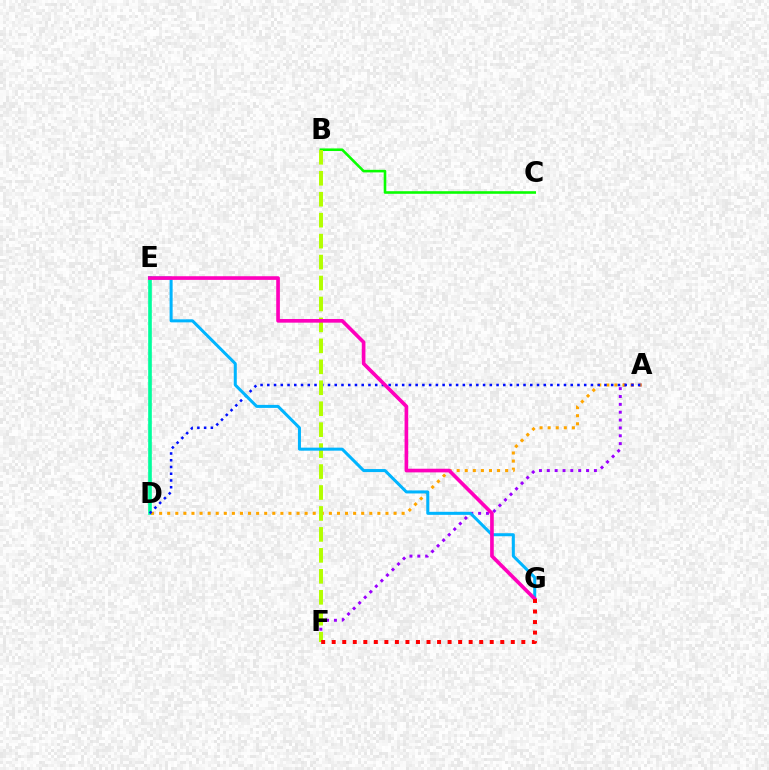{('B', 'C'): [{'color': '#08ff00', 'line_style': 'solid', 'thickness': 1.87}], ('A', 'F'): [{'color': '#9b00ff', 'line_style': 'dotted', 'thickness': 2.13}], ('D', 'E'): [{'color': '#00ff9d', 'line_style': 'solid', 'thickness': 2.62}], ('A', 'D'): [{'color': '#ffa500', 'line_style': 'dotted', 'thickness': 2.2}, {'color': '#0010ff', 'line_style': 'dotted', 'thickness': 1.83}], ('B', 'F'): [{'color': '#b3ff00', 'line_style': 'dashed', 'thickness': 2.85}], ('E', 'G'): [{'color': '#00b5ff', 'line_style': 'solid', 'thickness': 2.18}, {'color': '#ff00bd', 'line_style': 'solid', 'thickness': 2.63}], ('F', 'G'): [{'color': '#ff0000', 'line_style': 'dotted', 'thickness': 2.86}]}